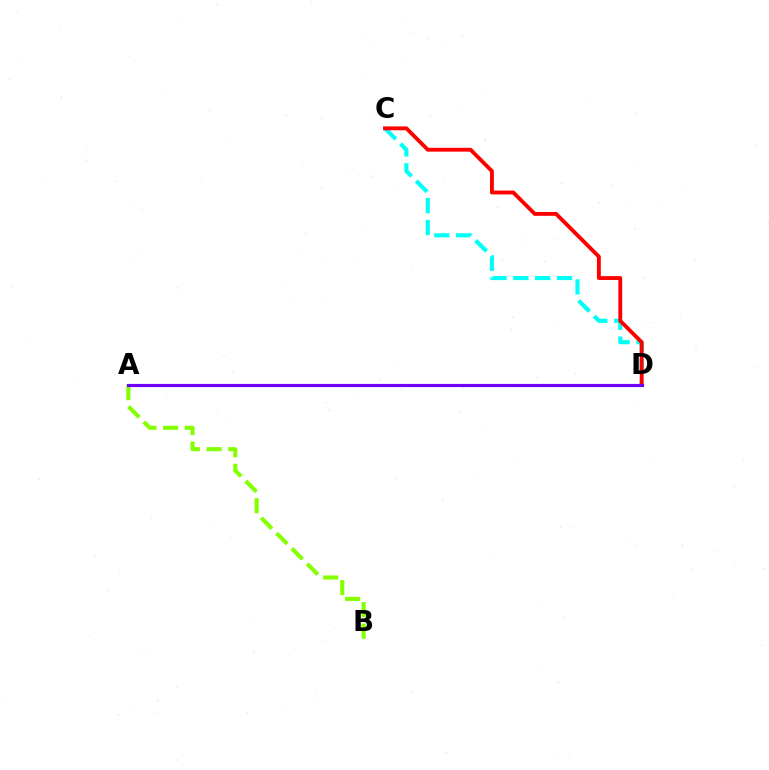{('C', 'D'): [{'color': '#00fff6', 'line_style': 'dashed', 'thickness': 2.97}, {'color': '#ff0000', 'line_style': 'solid', 'thickness': 2.78}], ('A', 'B'): [{'color': '#84ff00', 'line_style': 'dashed', 'thickness': 2.94}], ('A', 'D'): [{'color': '#7200ff', 'line_style': 'solid', 'thickness': 2.27}]}